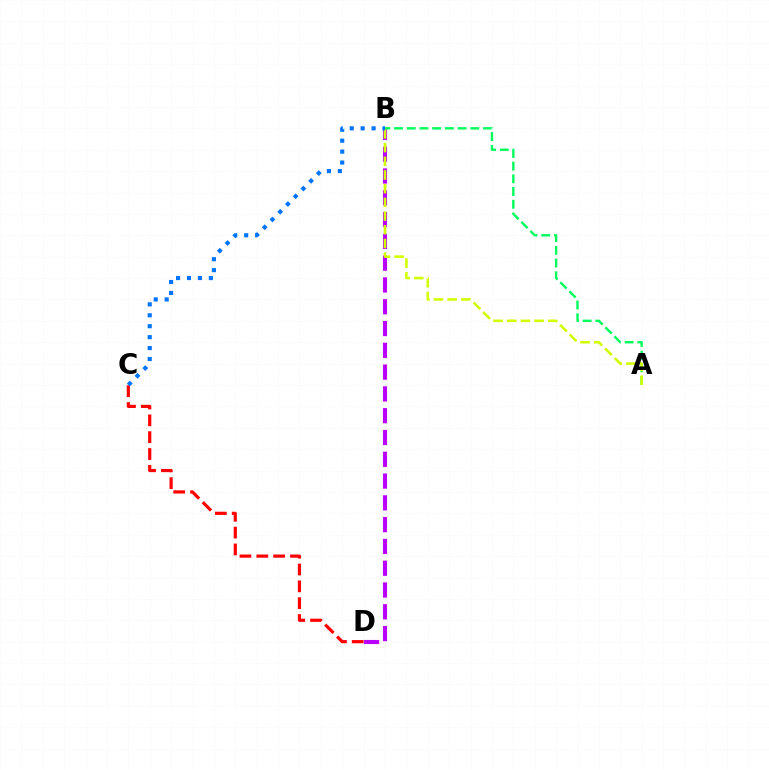{('C', 'D'): [{'color': '#ff0000', 'line_style': 'dashed', 'thickness': 2.29}], ('B', 'D'): [{'color': '#b900ff', 'line_style': 'dashed', 'thickness': 2.96}], ('A', 'B'): [{'color': '#00ff5c', 'line_style': 'dashed', 'thickness': 1.73}, {'color': '#d1ff00', 'line_style': 'dashed', 'thickness': 1.86}], ('B', 'C'): [{'color': '#0074ff', 'line_style': 'dotted', 'thickness': 2.97}]}